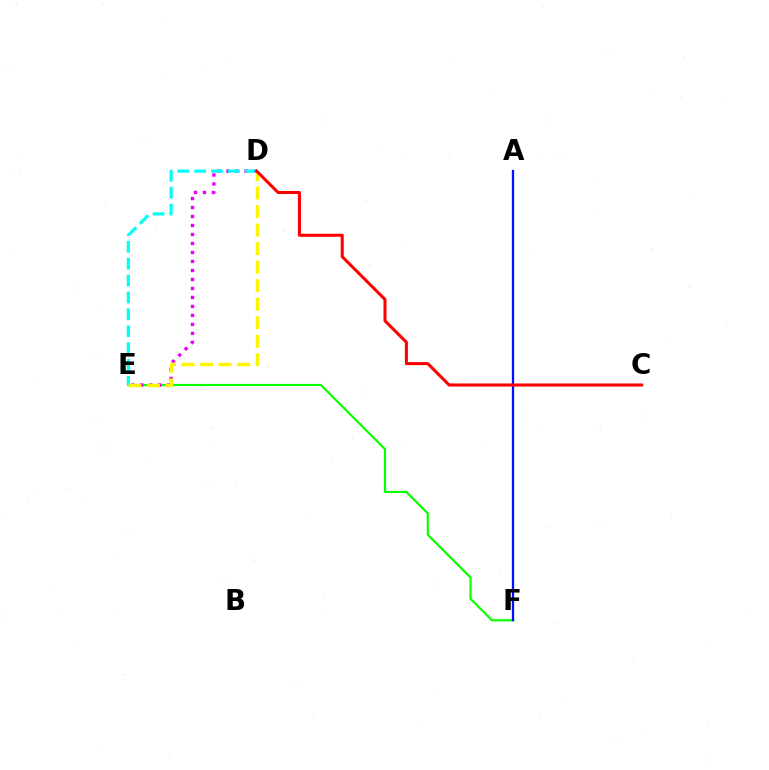{('E', 'F'): [{'color': '#08ff00', 'line_style': 'solid', 'thickness': 1.56}], ('D', 'E'): [{'color': '#ee00ff', 'line_style': 'dotted', 'thickness': 2.44}, {'color': '#00fff6', 'line_style': 'dashed', 'thickness': 2.29}, {'color': '#fcf500', 'line_style': 'dashed', 'thickness': 2.52}], ('A', 'F'): [{'color': '#0010ff', 'line_style': 'solid', 'thickness': 1.64}], ('C', 'D'): [{'color': '#ff0000', 'line_style': 'solid', 'thickness': 2.19}]}